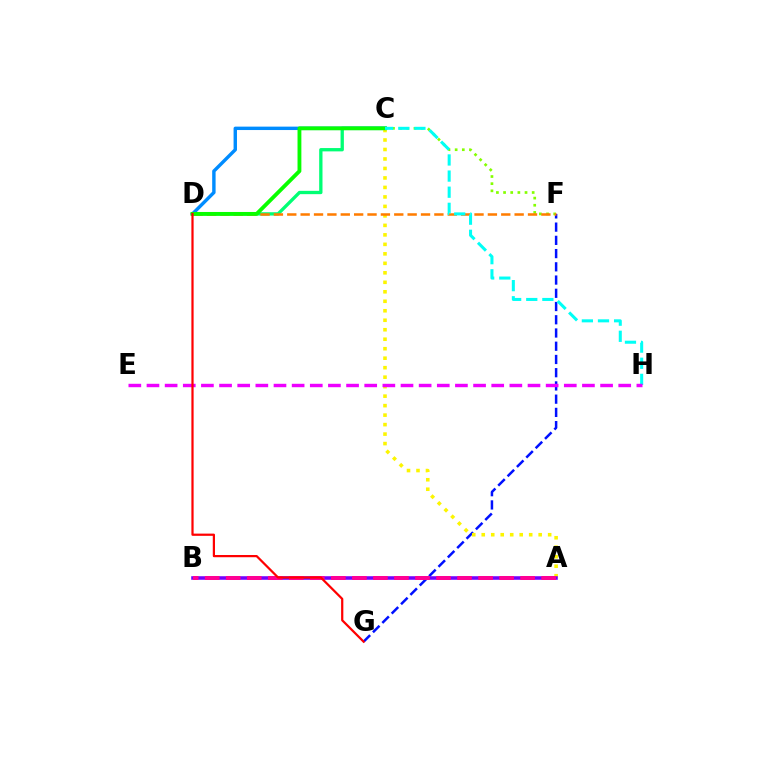{('C', 'D'): [{'color': '#00ff74', 'line_style': 'solid', 'thickness': 2.39}, {'color': '#008cff', 'line_style': 'solid', 'thickness': 2.45}, {'color': '#08ff00', 'line_style': 'solid', 'thickness': 2.77}], ('F', 'G'): [{'color': '#0010ff', 'line_style': 'dashed', 'thickness': 1.8}], ('A', 'C'): [{'color': '#fcf500', 'line_style': 'dotted', 'thickness': 2.58}], ('A', 'B'): [{'color': '#7200ff', 'line_style': 'solid', 'thickness': 2.56}, {'color': '#ff0094', 'line_style': 'dashed', 'thickness': 2.86}], ('C', 'F'): [{'color': '#84ff00', 'line_style': 'dotted', 'thickness': 1.94}], ('D', 'F'): [{'color': '#ff7c00', 'line_style': 'dashed', 'thickness': 1.82}], ('C', 'H'): [{'color': '#00fff6', 'line_style': 'dashed', 'thickness': 2.19}], ('E', 'H'): [{'color': '#ee00ff', 'line_style': 'dashed', 'thickness': 2.46}], ('D', 'G'): [{'color': '#ff0000', 'line_style': 'solid', 'thickness': 1.6}]}